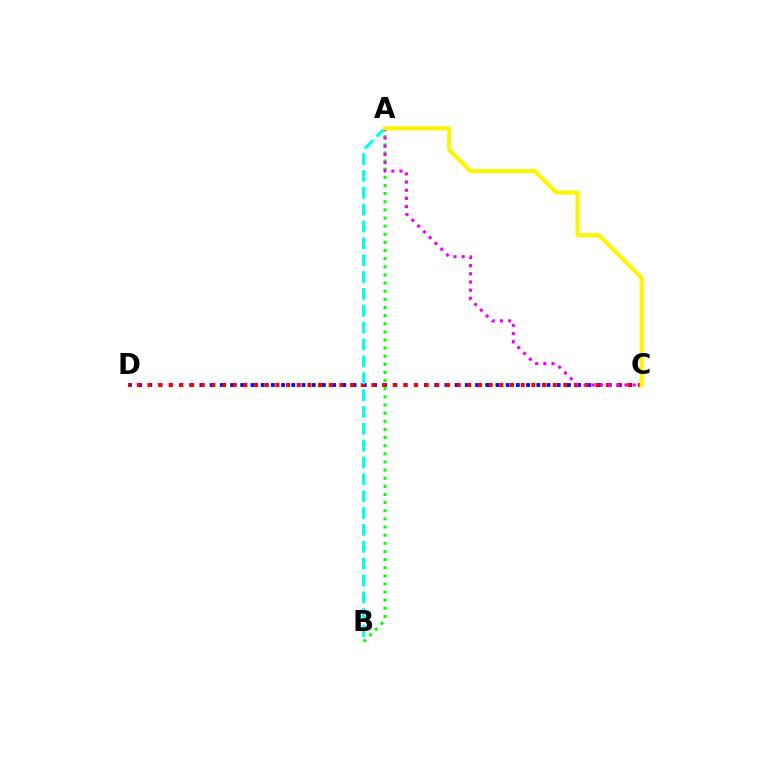{('C', 'D'): [{'color': '#0010ff', 'line_style': 'dotted', 'thickness': 2.77}, {'color': '#ff0000', 'line_style': 'dotted', 'thickness': 2.9}], ('A', 'B'): [{'color': '#08ff00', 'line_style': 'dotted', 'thickness': 2.21}, {'color': '#00fff6', 'line_style': 'dashed', 'thickness': 2.29}], ('A', 'C'): [{'color': '#ee00ff', 'line_style': 'dotted', 'thickness': 2.22}, {'color': '#fcf500', 'line_style': 'solid', 'thickness': 2.97}]}